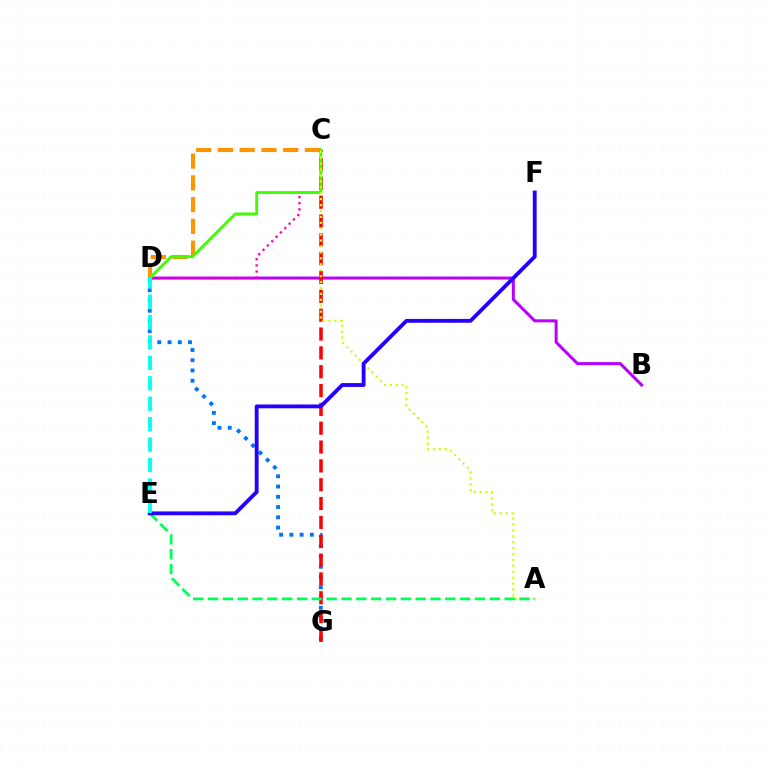{('D', 'G'): [{'color': '#0074ff', 'line_style': 'dotted', 'thickness': 2.79}], ('B', 'D'): [{'color': '#b900ff', 'line_style': 'solid', 'thickness': 2.16}], ('C', 'D'): [{'color': '#ff00ac', 'line_style': 'dotted', 'thickness': 1.67}, {'color': '#ff9400', 'line_style': 'dashed', 'thickness': 2.96}, {'color': '#3dff00', 'line_style': 'solid', 'thickness': 2.06}], ('C', 'G'): [{'color': '#ff0000', 'line_style': 'dashed', 'thickness': 2.56}], ('A', 'C'): [{'color': '#d1ff00', 'line_style': 'dotted', 'thickness': 1.61}], ('A', 'E'): [{'color': '#00ff5c', 'line_style': 'dashed', 'thickness': 2.01}], ('E', 'F'): [{'color': '#2500ff', 'line_style': 'solid', 'thickness': 2.76}], ('D', 'E'): [{'color': '#00fff6', 'line_style': 'dashed', 'thickness': 2.78}]}